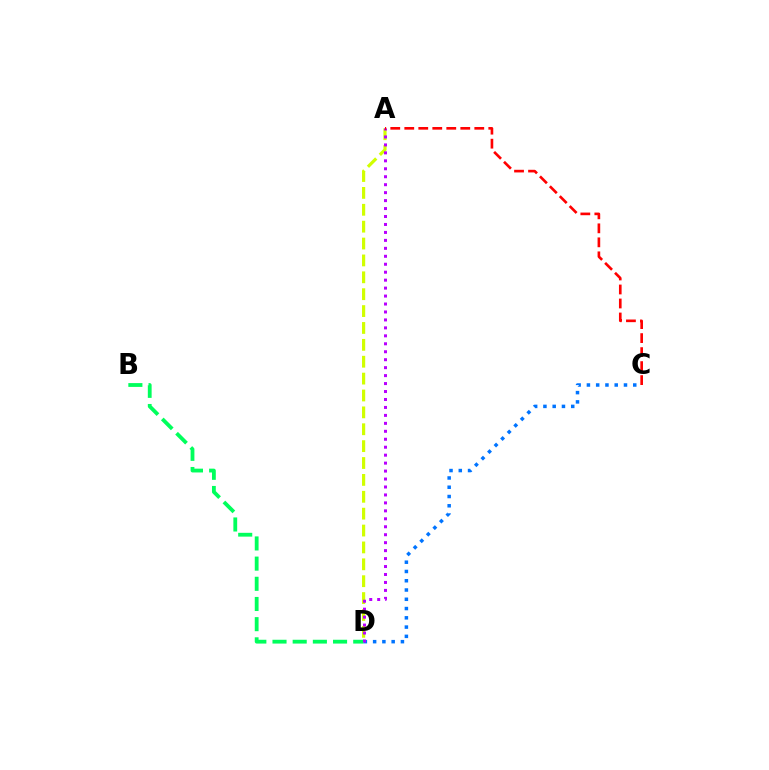{('A', 'D'): [{'color': '#d1ff00', 'line_style': 'dashed', 'thickness': 2.29}, {'color': '#b900ff', 'line_style': 'dotted', 'thickness': 2.16}], ('B', 'D'): [{'color': '#00ff5c', 'line_style': 'dashed', 'thickness': 2.74}], ('C', 'D'): [{'color': '#0074ff', 'line_style': 'dotted', 'thickness': 2.52}], ('A', 'C'): [{'color': '#ff0000', 'line_style': 'dashed', 'thickness': 1.9}]}